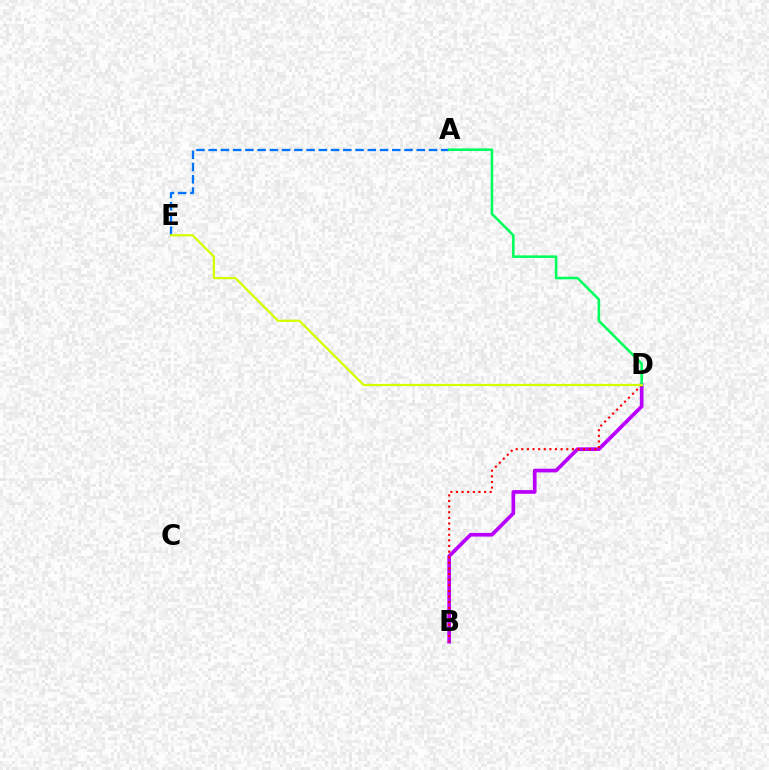{('B', 'D'): [{'color': '#b900ff', 'line_style': 'solid', 'thickness': 2.65}, {'color': '#ff0000', 'line_style': 'dotted', 'thickness': 1.53}], ('A', 'E'): [{'color': '#0074ff', 'line_style': 'dashed', 'thickness': 1.66}], ('A', 'D'): [{'color': '#00ff5c', 'line_style': 'solid', 'thickness': 1.86}], ('D', 'E'): [{'color': '#d1ff00', 'line_style': 'solid', 'thickness': 1.62}]}